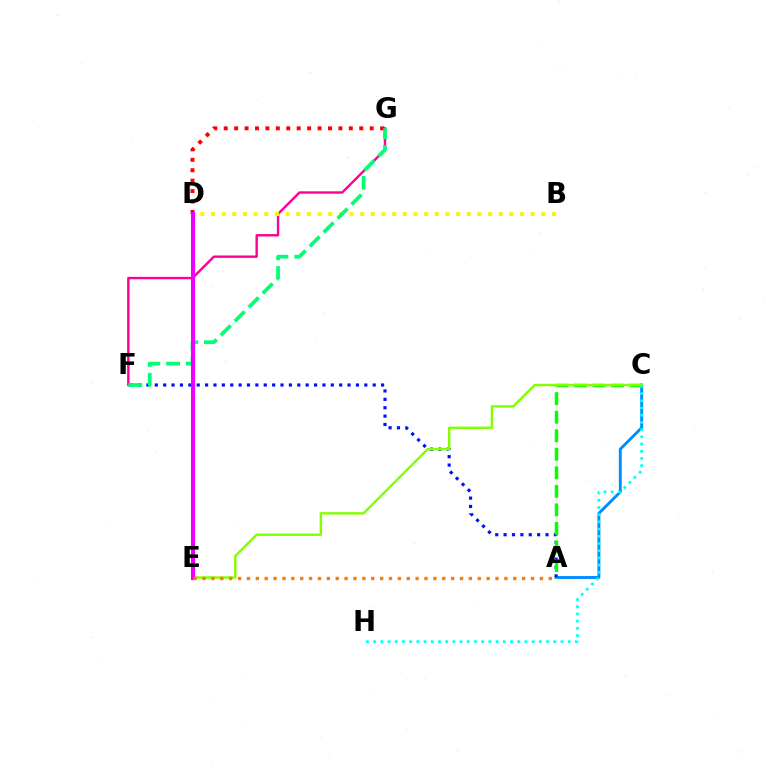{('D', 'E'): [{'color': '#7200ff', 'line_style': 'solid', 'thickness': 2.25}, {'color': '#ee00ff', 'line_style': 'solid', 'thickness': 2.91}], ('A', 'C'): [{'color': '#008cff', 'line_style': 'solid', 'thickness': 2.09}, {'color': '#08ff00', 'line_style': 'dashed', 'thickness': 2.52}], ('D', 'G'): [{'color': '#ff0000', 'line_style': 'dotted', 'thickness': 2.83}], ('F', 'G'): [{'color': '#ff0094', 'line_style': 'solid', 'thickness': 1.73}, {'color': '#00ff74', 'line_style': 'dashed', 'thickness': 2.68}], ('A', 'F'): [{'color': '#0010ff', 'line_style': 'dotted', 'thickness': 2.28}], ('B', 'D'): [{'color': '#fcf500', 'line_style': 'dotted', 'thickness': 2.89}], ('C', 'E'): [{'color': '#84ff00', 'line_style': 'solid', 'thickness': 1.74}], ('A', 'E'): [{'color': '#ff7c00', 'line_style': 'dotted', 'thickness': 2.41}], ('C', 'H'): [{'color': '#00fff6', 'line_style': 'dotted', 'thickness': 1.96}]}